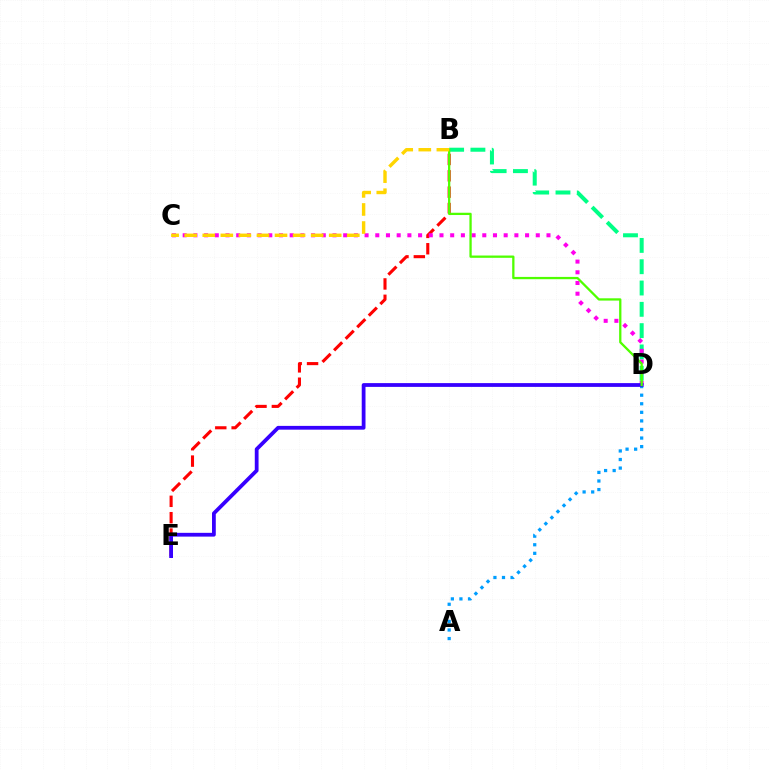{('B', 'E'): [{'color': '#ff0000', 'line_style': 'dashed', 'thickness': 2.22}], ('B', 'D'): [{'color': '#00ff86', 'line_style': 'dashed', 'thickness': 2.89}, {'color': '#4fff00', 'line_style': 'solid', 'thickness': 1.64}], ('A', 'D'): [{'color': '#009eff', 'line_style': 'dotted', 'thickness': 2.33}], ('C', 'D'): [{'color': '#ff00ed', 'line_style': 'dotted', 'thickness': 2.91}], ('D', 'E'): [{'color': '#3700ff', 'line_style': 'solid', 'thickness': 2.72}], ('B', 'C'): [{'color': '#ffd500', 'line_style': 'dashed', 'thickness': 2.45}]}